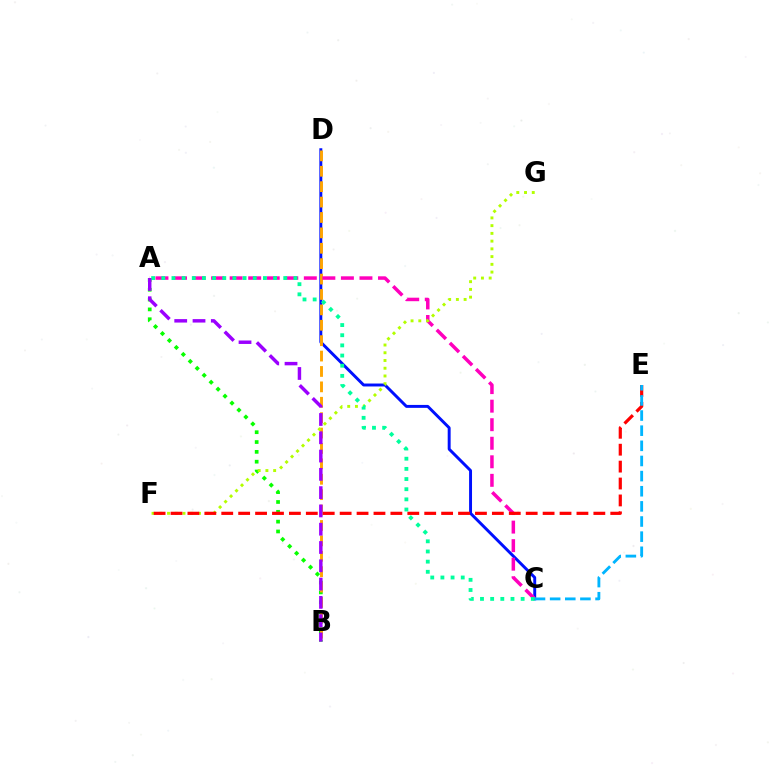{('A', 'B'): [{'color': '#08ff00', 'line_style': 'dotted', 'thickness': 2.67}, {'color': '#9b00ff', 'line_style': 'dashed', 'thickness': 2.48}], ('C', 'D'): [{'color': '#0010ff', 'line_style': 'solid', 'thickness': 2.11}], ('B', 'D'): [{'color': '#ffa500', 'line_style': 'dashed', 'thickness': 2.09}], ('A', 'C'): [{'color': '#ff00bd', 'line_style': 'dashed', 'thickness': 2.52}, {'color': '#00ff9d', 'line_style': 'dotted', 'thickness': 2.76}], ('F', 'G'): [{'color': '#b3ff00', 'line_style': 'dotted', 'thickness': 2.1}], ('E', 'F'): [{'color': '#ff0000', 'line_style': 'dashed', 'thickness': 2.3}], ('C', 'E'): [{'color': '#00b5ff', 'line_style': 'dashed', 'thickness': 2.06}]}